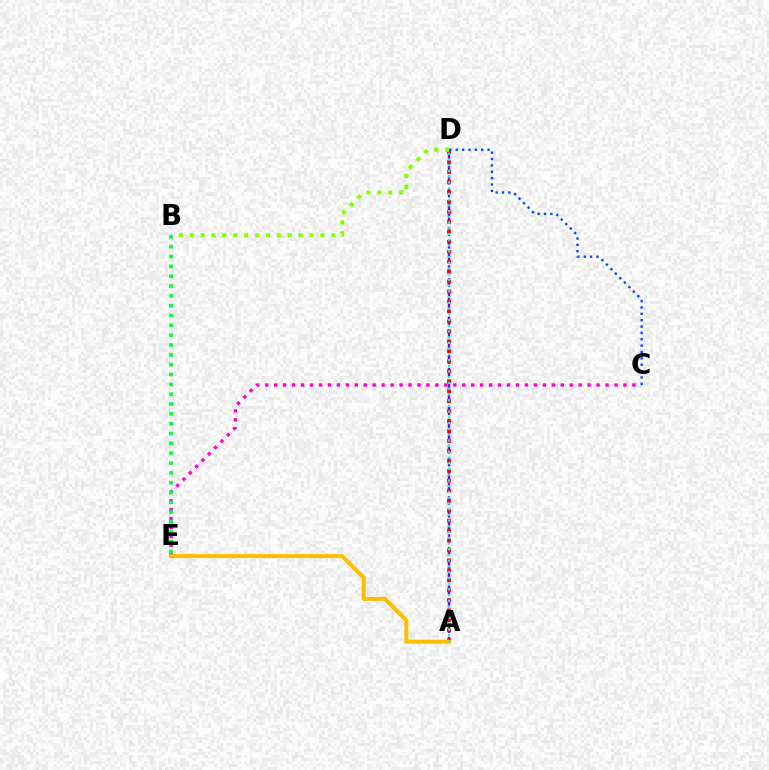{('A', 'D'): [{'color': '#7200ff', 'line_style': 'dashed', 'thickness': 1.74}, {'color': '#ff0000', 'line_style': 'dotted', 'thickness': 2.71}, {'color': '#00fff6', 'line_style': 'dotted', 'thickness': 1.56}], ('B', 'D'): [{'color': '#84ff00', 'line_style': 'dotted', 'thickness': 2.96}], ('C', 'E'): [{'color': '#ff00cf', 'line_style': 'dotted', 'thickness': 2.43}], ('B', 'E'): [{'color': '#00ff39', 'line_style': 'dotted', 'thickness': 2.67}], ('A', 'E'): [{'color': '#ffbd00', 'line_style': 'solid', 'thickness': 2.85}], ('C', 'D'): [{'color': '#004bff', 'line_style': 'dotted', 'thickness': 1.73}]}